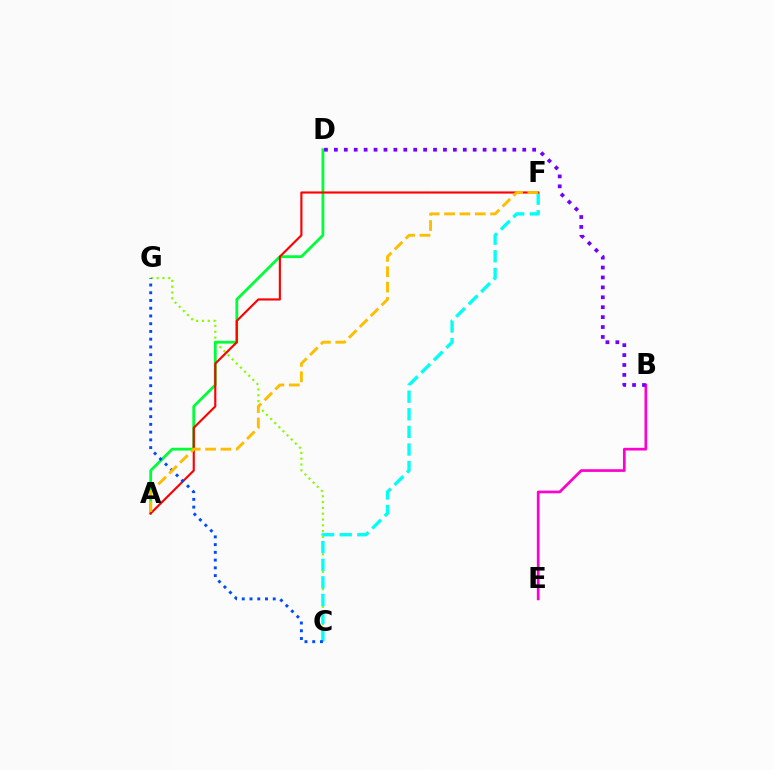{('C', 'G'): [{'color': '#84ff00', 'line_style': 'dotted', 'thickness': 1.58}, {'color': '#004bff', 'line_style': 'dotted', 'thickness': 2.1}], ('B', 'E'): [{'color': '#ff00cf', 'line_style': 'solid', 'thickness': 1.94}], ('A', 'D'): [{'color': '#00ff39', 'line_style': 'solid', 'thickness': 2.02}], ('C', 'F'): [{'color': '#00fff6', 'line_style': 'dashed', 'thickness': 2.39}], ('A', 'F'): [{'color': '#ff0000', 'line_style': 'solid', 'thickness': 1.54}, {'color': '#ffbd00', 'line_style': 'dashed', 'thickness': 2.08}], ('B', 'D'): [{'color': '#7200ff', 'line_style': 'dotted', 'thickness': 2.69}]}